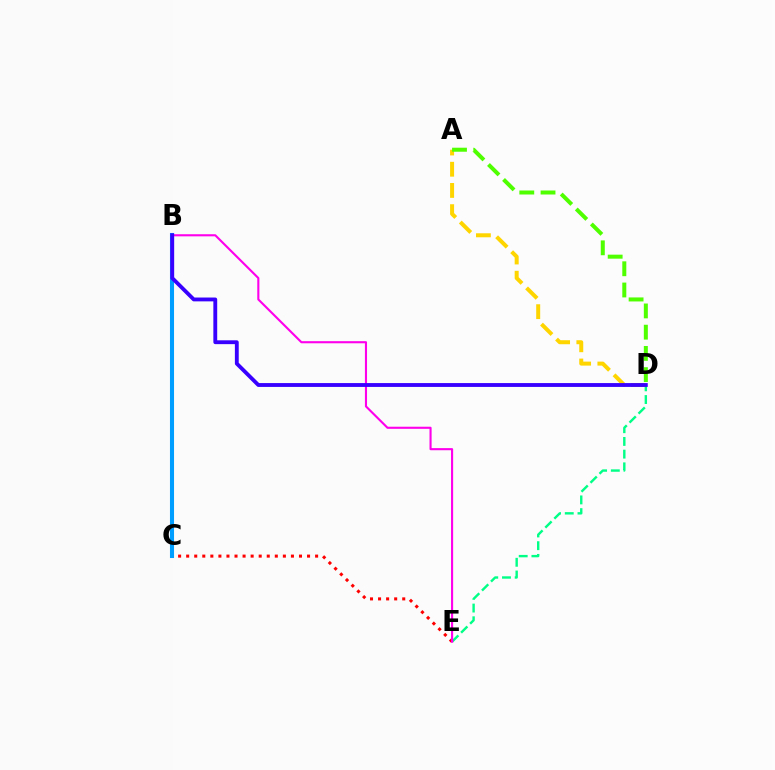{('A', 'D'): [{'color': '#ffd500', 'line_style': 'dashed', 'thickness': 2.88}, {'color': '#4fff00', 'line_style': 'dashed', 'thickness': 2.88}], ('D', 'E'): [{'color': '#00ff86', 'line_style': 'dashed', 'thickness': 1.73}], ('C', 'E'): [{'color': '#ff0000', 'line_style': 'dotted', 'thickness': 2.19}], ('B', 'E'): [{'color': '#ff00ed', 'line_style': 'solid', 'thickness': 1.52}], ('B', 'C'): [{'color': '#009eff', 'line_style': 'solid', 'thickness': 2.93}], ('B', 'D'): [{'color': '#3700ff', 'line_style': 'solid', 'thickness': 2.77}]}